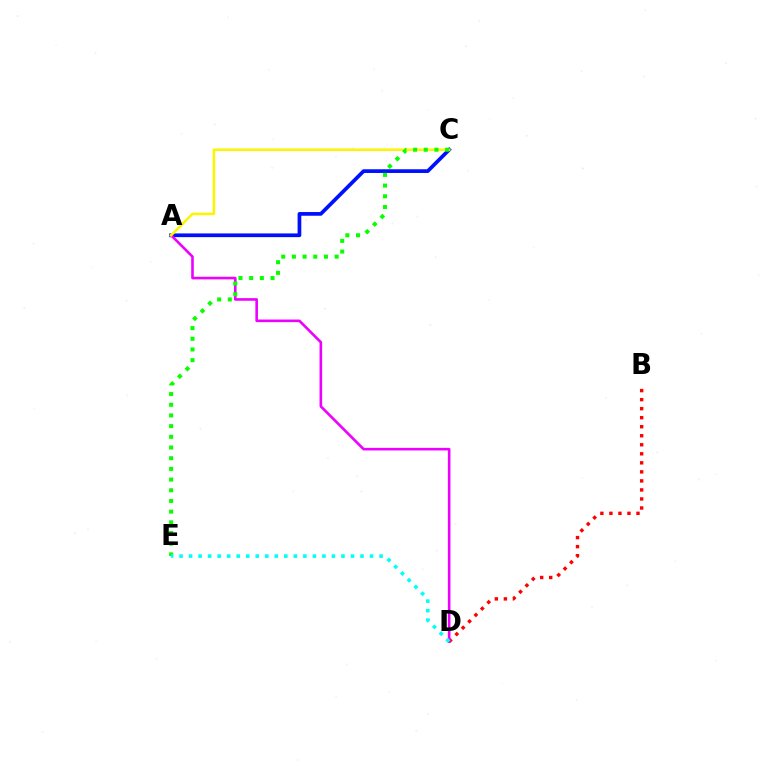{('B', 'D'): [{'color': '#ff0000', 'line_style': 'dotted', 'thickness': 2.45}], ('A', 'C'): [{'color': '#0010ff', 'line_style': 'solid', 'thickness': 2.67}, {'color': '#fcf500', 'line_style': 'solid', 'thickness': 1.83}], ('A', 'D'): [{'color': '#ee00ff', 'line_style': 'solid', 'thickness': 1.88}], ('C', 'E'): [{'color': '#08ff00', 'line_style': 'dotted', 'thickness': 2.9}], ('D', 'E'): [{'color': '#00fff6', 'line_style': 'dotted', 'thickness': 2.59}]}